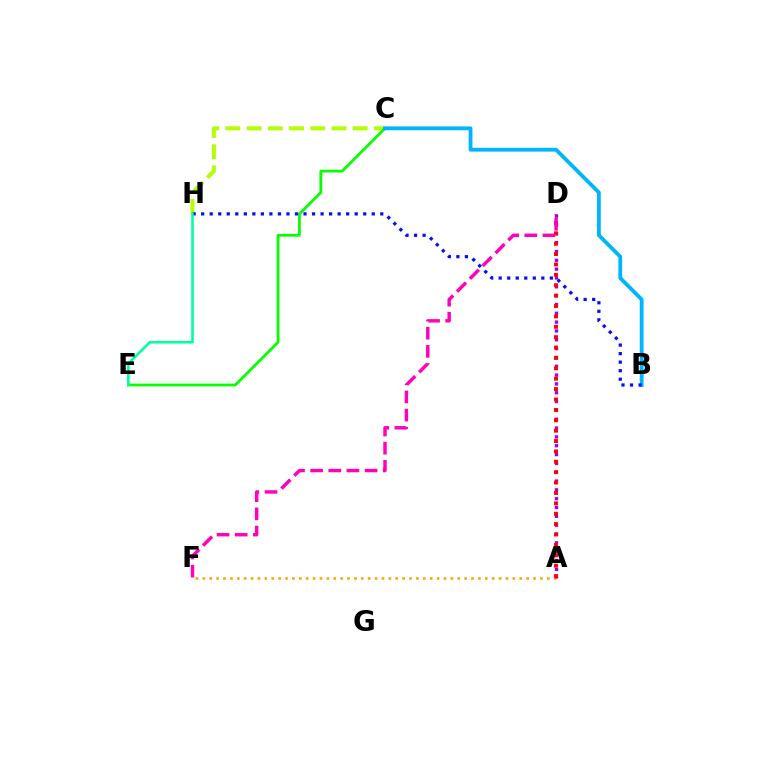{('C', 'H'): [{'color': '#b3ff00', 'line_style': 'dashed', 'thickness': 2.88}], ('A', 'F'): [{'color': '#ffa500', 'line_style': 'dotted', 'thickness': 1.87}], ('C', 'E'): [{'color': '#08ff00', 'line_style': 'solid', 'thickness': 2.01}], ('A', 'D'): [{'color': '#9b00ff', 'line_style': 'dotted', 'thickness': 2.4}, {'color': '#ff0000', 'line_style': 'dotted', 'thickness': 2.82}], ('B', 'C'): [{'color': '#00b5ff', 'line_style': 'solid', 'thickness': 2.73}], ('D', 'F'): [{'color': '#ff00bd', 'line_style': 'dashed', 'thickness': 2.47}], ('B', 'H'): [{'color': '#0010ff', 'line_style': 'dotted', 'thickness': 2.32}], ('E', 'H'): [{'color': '#00ff9d', 'line_style': 'solid', 'thickness': 1.86}]}